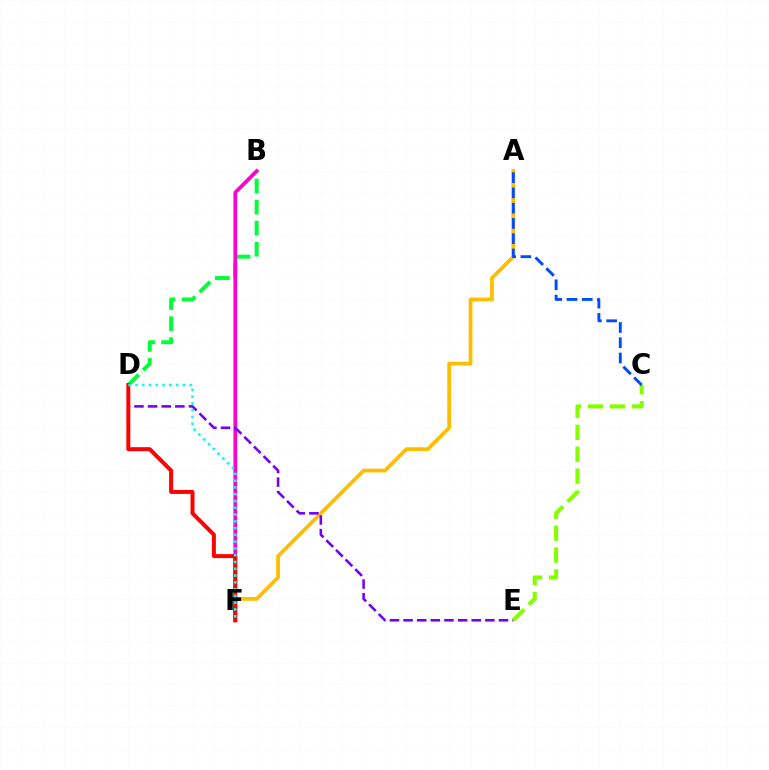{('A', 'F'): [{'color': '#ffbd00', 'line_style': 'solid', 'thickness': 2.71}], ('B', 'D'): [{'color': '#00ff39', 'line_style': 'dashed', 'thickness': 2.86}], ('B', 'F'): [{'color': '#ff00cf', 'line_style': 'solid', 'thickness': 2.69}], ('D', 'E'): [{'color': '#7200ff', 'line_style': 'dashed', 'thickness': 1.85}], ('D', 'F'): [{'color': '#ff0000', 'line_style': 'solid', 'thickness': 2.86}, {'color': '#00fff6', 'line_style': 'dotted', 'thickness': 1.84}], ('C', 'E'): [{'color': '#84ff00', 'line_style': 'dashed', 'thickness': 2.98}], ('A', 'C'): [{'color': '#004bff', 'line_style': 'dashed', 'thickness': 2.07}]}